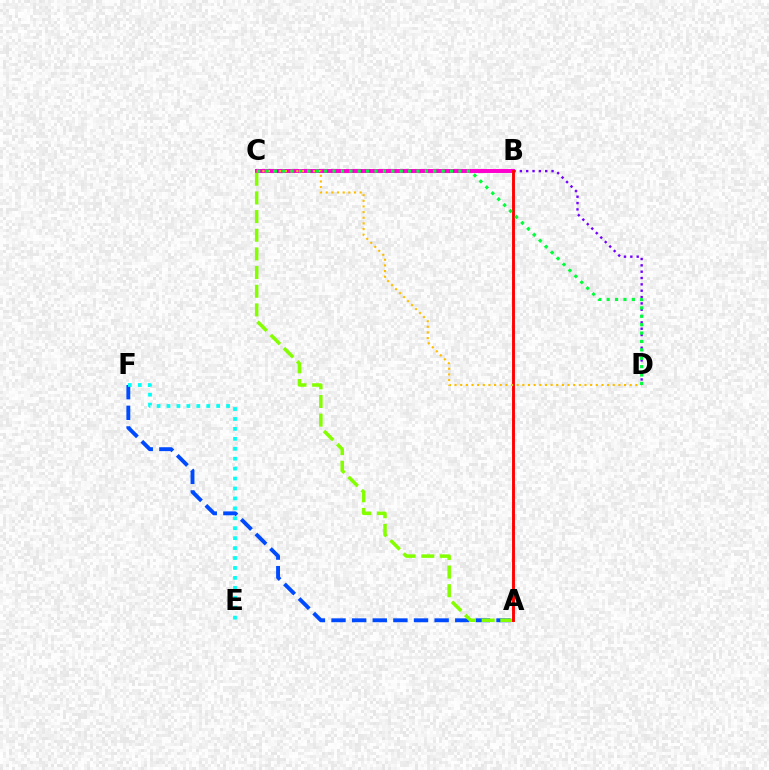{('A', 'F'): [{'color': '#004bff', 'line_style': 'dashed', 'thickness': 2.8}], ('B', 'C'): [{'color': '#ff00cf', 'line_style': 'solid', 'thickness': 2.85}], ('A', 'C'): [{'color': '#84ff00', 'line_style': 'dashed', 'thickness': 2.54}], ('B', 'D'): [{'color': '#7200ff', 'line_style': 'dotted', 'thickness': 1.72}], ('A', 'B'): [{'color': '#ff0000', 'line_style': 'solid', 'thickness': 2.09}], ('C', 'D'): [{'color': '#ffbd00', 'line_style': 'dotted', 'thickness': 1.54}, {'color': '#00ff39', 'line_style': 'dotted', 'thickness': 2.28}], ('E', 'F'): [{'color': '#00fff6', 'line_style': 'dotted', 'thickness': 2.7}]}